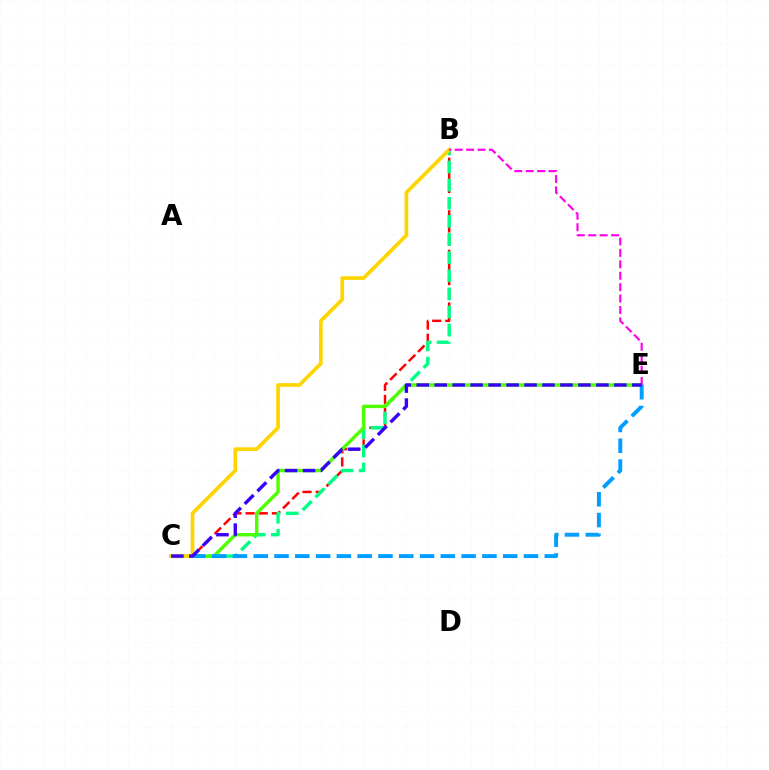{('B', 'C'): [{'color': '#ff0000', 'line_style': 'dashed', 'thickness': 1.79}, {'color': '#00ff86', 'line_style': 'dashed', 'thickness': 2.46}, {'color': '#ffd500', 'line_style': 'solid', 'thickness': 2.66}], ('C', 'E'): [{'color': '#4fff00', 'line_style': 'solid', 'thickness': 2.47}, {'color': '#009eff', 'line_style': 'dashed', 'thickness': 2.82}, {'color': '#3700ff', 'line_style': 'dashed', 'thickness': 2.44}], ('B', 'E'): [{'color': '#ff00ed', 'line_style': 'dashed', 'thickness': 1.55}]}